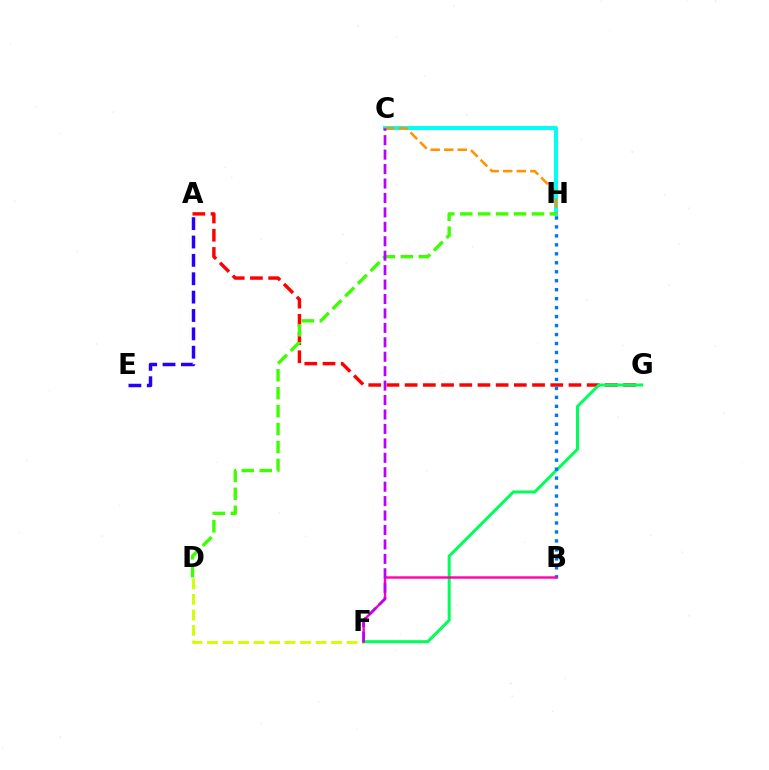{('D', 'F'): [{'color': '#d1ff00', 'line_style': 'dashed', 'thickness': 2.11}], ('C', 'H'): [{'color': '#00fff6', 'line_style': 'solid', 'thickness': 2.91}, {'color': '#ff9400', 'line_style': 'dashed', 'thickness': 1.84}], ('A', 'G'): [{'color': '#ff0000', 'line_style': 'dashed', 'thickness': 2.47}], ('F', 'G'): [{'color': '#00ff5c', 'line_style': 'solid', 'thickness': 2.18}], ('D', 'H'): [{'color': '#3dff00', 'line_style': 'dashed', 'thickness': 2.44}], ('B', 'H'): [{'color': '#0074ff', 'line_style': 'dotted', 'thickness': 2.44}], ('B', 'F'): [{'color': '#ff00ac', 'line_style': 'solid', 'thickness': 1.72}], ('A', 'E'): [{'color': '#2500ff', 'line_style': 'dashed', 'thickness': 2.5}], ('C', 'F'): [{'color': '#b900ff', 'line_style': 'dashed', 'thickness': 1.96}]}